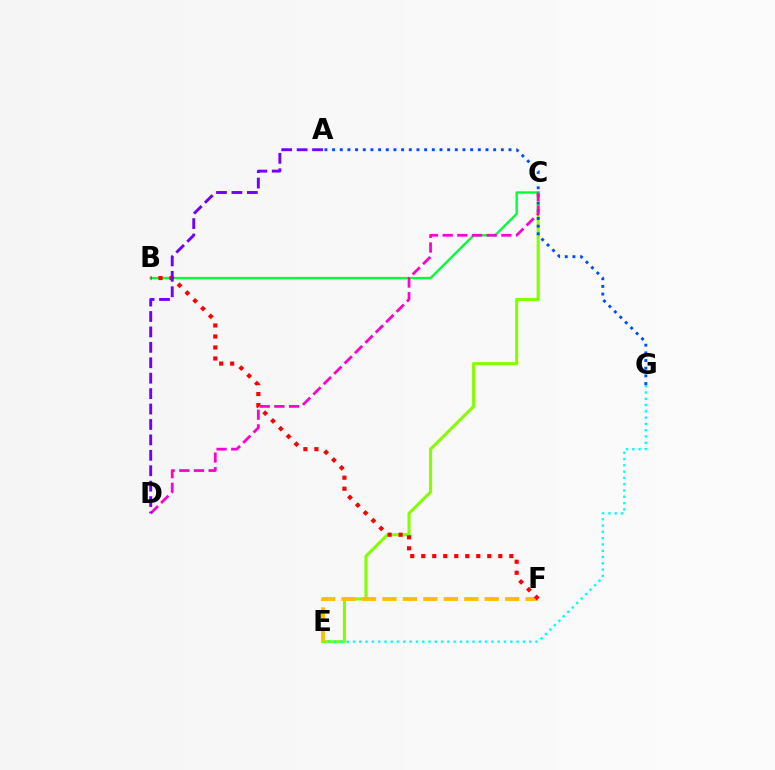{('C', 'E'): [{'color': '#84ff00', 'line_style': 'solid', 'thickness': 2.21}], ('A', 'G'): [{'color': '#004bff', 'line_style': 'dotted', 'thickness': 2.08}], ('B', 'C'): [{'color': '#00ff39', 'line_style': 'solid', 'thickness': 1.7}], ('E', 'G'): [{'color': '#00fff6', 'line_style': 'dotted', 'thickness': 1.71}], ('E', 'F'): [{'color': '#ffbd00', 'line_style': 'dashed', 'thickness': 2.78}], ('B', 'F'): [{'color': '#ff0000', 'line_style': 'dotted', 'thickness': 2.99}], ('C', 'D'): [{'color': '#ff00cf', 'line_style': 'dashed', 'thickness': 1.99}], ('A', 'D'): [{'color': '#7200ff', 'line_style': 'dashed', 'thickness': 2.1}]}